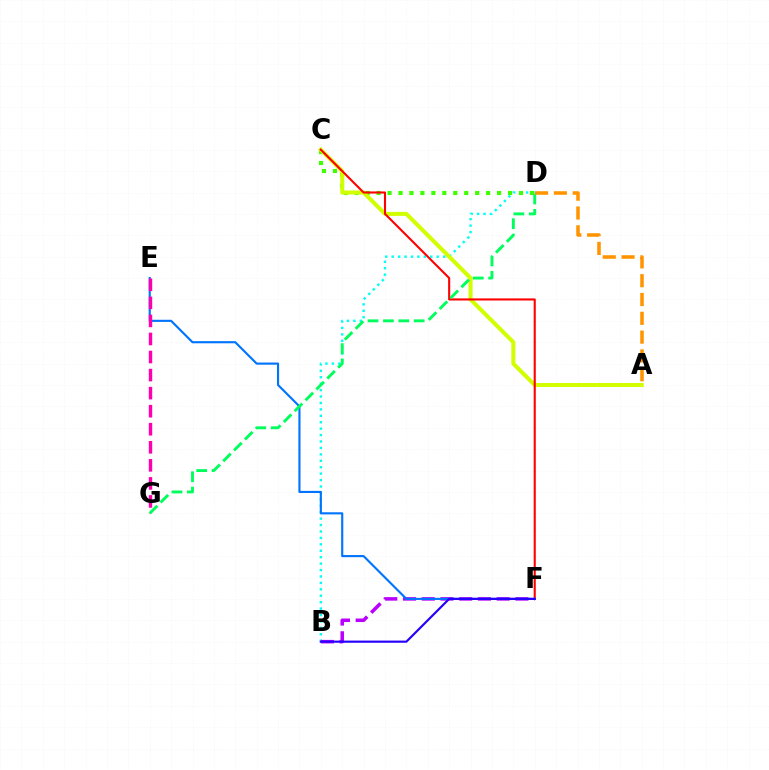{('B', 'D'): [{'color': '#00fff6', 'line_style': 'dotted', 'thickness': 1.75}], ('C', 'D'): [{'color': '#3dff00', 'line_style': 'dotted', 'thickness': 2.98}], ('B', 'F'): [{'color': '#b900ff', 'line_style': 'dashed', 'thickness': 2.54}, {'color': '#2500ff', 'line_style': 'solid', 'thickness': 1.56}], ('A', 'C'): [{'color': '#d1ff00', 'line_style': 'solid', 'thickness': 2.89}], ('C', 'F'): [{'color': '#ff0000', 'line_style': 'solid', 'thickness': 1.51}], ('E', 'F'): [{'color': '#0074ff', 'line_style': 'solid', 'thickness': 1.53}], ('E', 'G'): [{'color': '#ff00ac', 'line_style': 'dashed', 'thickness': 2.45}], ('D', 'G'): [{'color': '#00ff5c', 'line_style': 'dashed', 'thickness': 2.09}], ('A', 'D'): [{'color': '#ff9400', 'line_style': 'dashed', 'thickness': 2.56}]}